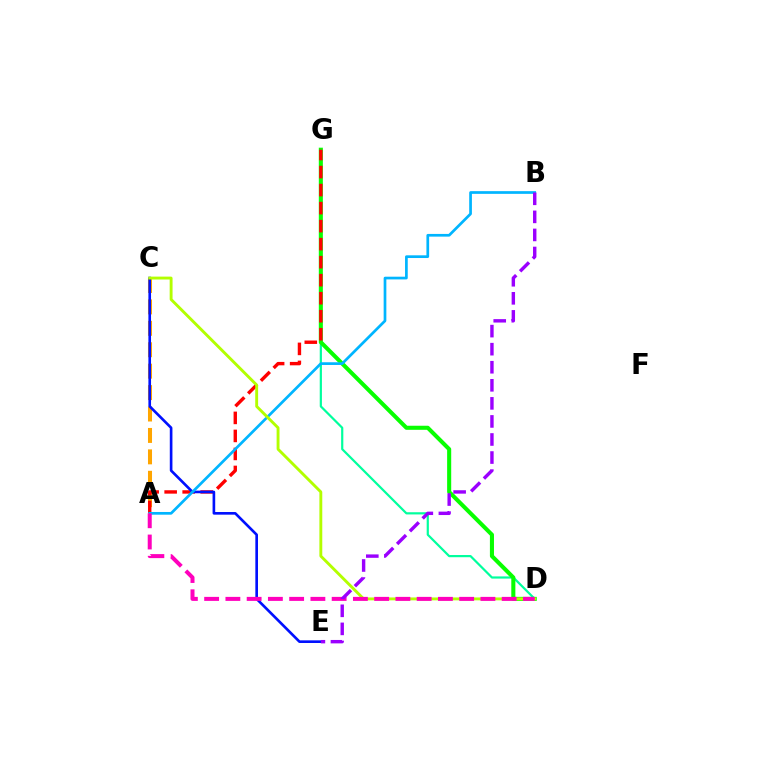{('A', 'C'): [{'color': '#ffa500', 'line_style': 'dashed', 'thickness': 2.91}], ('D', 'G'): [{'color': '#00ff9d', 'line_style': 'solid', 'thickness': 1.58}, {'color': '#08ff00', 'line_style': 'solid', 'thickness': 2.93}], ('A', 'G'): [{'color': '#ff0000', 'line_style': 'dashed', 'thickness': 2.45}], ('C', 'E'): [{'color': '#0010ff', 'line_style': 'solid', 'thickness': 1.9}], ('A', 'B'): [{'color': '#00b5ff', 'line_style': 'solid', 'thickness': 1.95}], ('C', 'D'): [{'color': '#b3ff00', 'line_style': 'solid', 'thickness': 2.08}], ('A', 'D'): [{'color': '#ff00bd', 'line_style': 'dashed', 'thickness': 2.89}], ('B', 'E'): [{'color': '#9b00ff', 'line_style': 'dashed', 'thickness': 2.45}]}